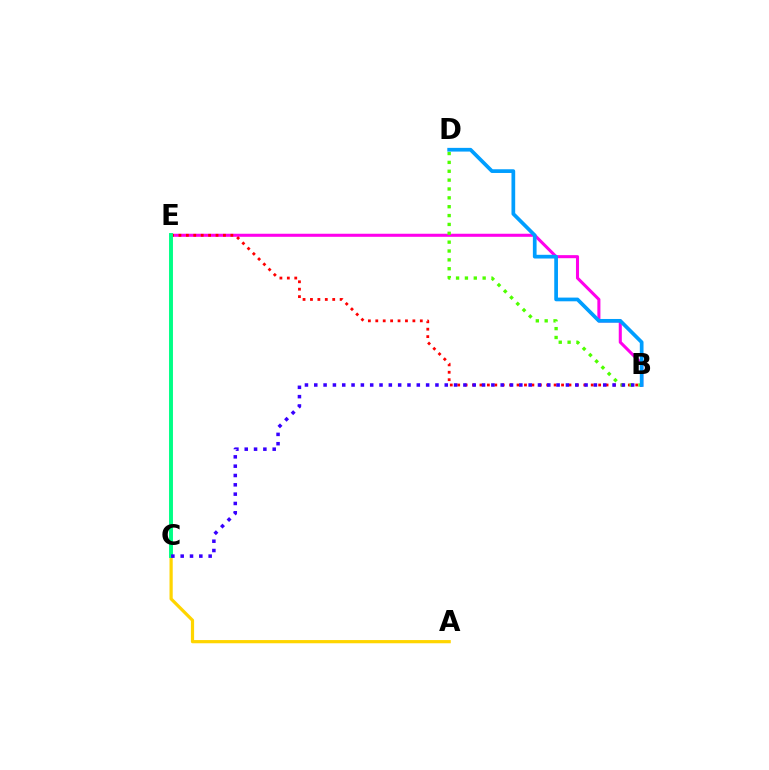{('B', 'E'): [{'color': '#ff00ed', 'line_style': 'solid', 'thickness': 2.2}, {'color': '#ff0000', 'line_style': 'dotted', 'thickness': 2.02}], ('A', 'C'): [{'color': '#ffd500', 'line_style': 'solid', 'thickness': 2.31}], ('C', 'E'): [{'color': '#00ff86', 'line_style': 'solid', 'thickness': 2.82}], ('B', 'D'): [{'color': '#4fff00', 'line_style': 'dotted', 'thickness': 2.41}, {'color': '#009eff', 'line_style': 'solid', 'thickness': 2.67}], ('B', 'C'): [{'color': '#3700ff', 'line_style': 'dotted', 'thickness': 2.53}]}